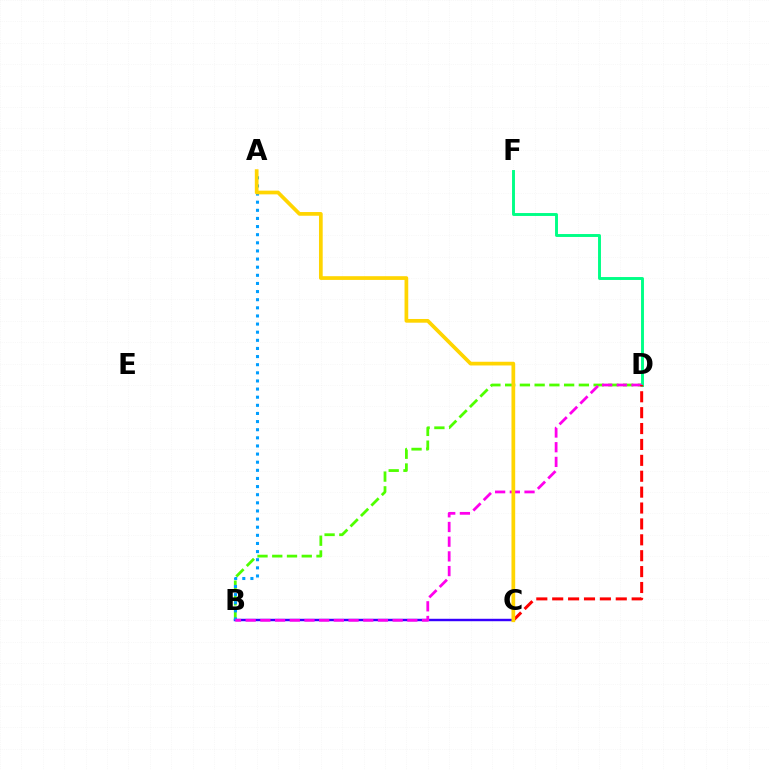{('B', 'D'): [{'color': '#4fff00', 'line_style': 'dashed', 'thickness': 2.0}, {'color': '#ff00ed', 'line_style': 'dashed', 'thickness': 2.0}], ('D', 'F'): [{'color': '#00ff86', 'line_style': 'solid', 'thickness': 2.11}], ('B', 'C'): [{'color': '#3700ff', 'line_style': 'solid', 'thickness': 1.76}], ('A', 'B'): [{'color': '#009eff', 'line_style': 'dotted', 'thickness': 2.21}], ('C', 'D'): [{'color': '#ff0000', 'line_style': 'dashed', 'thickness': 2.16}], ('A', 'C'): [{'color': '#ffd500', 'line_style': 'solid', 'thickness': 2.68}]}